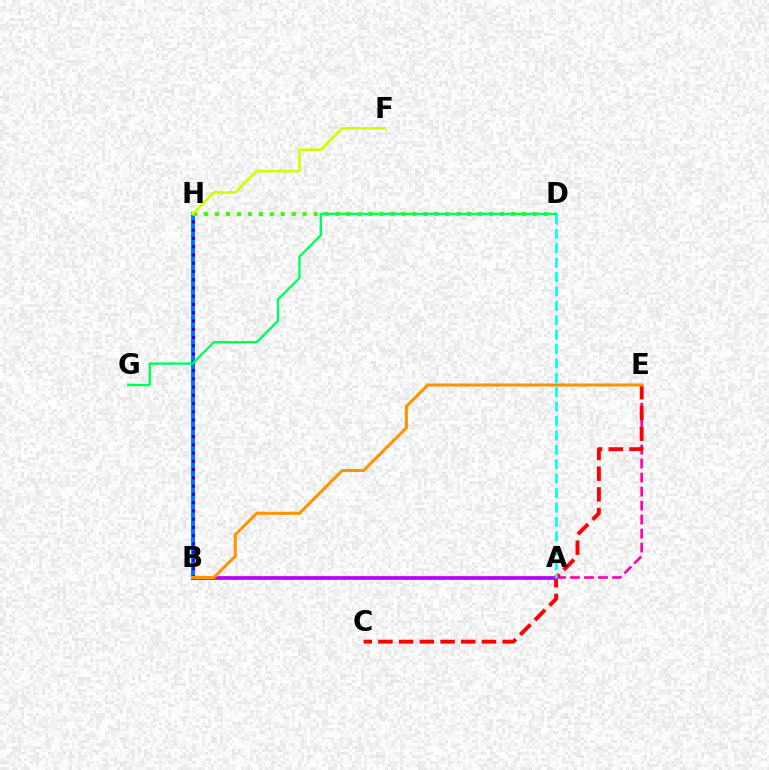{('B', 'H'): [{'color': '#0074ff', 'line_style': 'solid', 'thickness': 2.8}, {'color': '#2500ff', 'line_style': 'dotted', 'thickness': 2.24}], ('A', 'E'): [{'color': '#ff00ac', 'line_style': 'dashed', 'thickness': 1.9}], ('C', 'E'): [{'color': '#ff0000', 'line_style': 'dashed', 'thickness': 2.81}], ('D', 'H'): [{'color': '#3dff00', 'line_style': 'dotted', 'thickness': 2.98}], ('A', 'B'): [{'color': '#b900ff', 'line_style': 'solid', 'thickness': 2.67}], ('D', 'G'): [{'color': '#00ff5c', 'line_style': 'solid', 'thickness': 1.72}], ('A', 'D'): [{'color': '#00fff6', 'line_style': 'dashed', 'thickness': 1.96}], ('B', 'E'): [{'color': '#ff9400', 'line_style': 'solid', 'thickness': 2.19}], ('F', 'H'): [{'color': '#d1ff00', 'line_style': 'solid', 'thickness': 1.92}]}